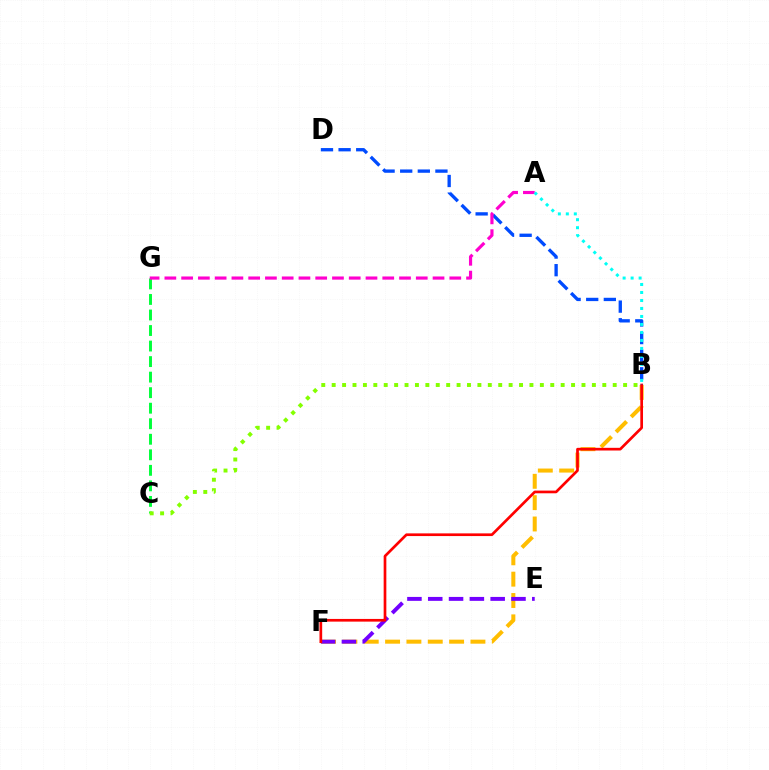{('B', 'F'): [{'color': '#ffbd00', 'line_style': 'dashed', 'thickness': 2.9}, {'color': '#ff0000', 'line_style': 'solid', 'thickness': 1.94}], ('E', 'F'): [{'color': '#7200ff', 'line_style': 'dashed', 'thickness': 2.83}], ('B', 'D'): [{'color': '#004bff', 'line_style': 'dashed', 'thickness': 2.39}], ('C', 'G'): [{'color': '#00ff39', 'line_style': 'dashed', 'thickness': 2.11}], ('A', 'G'): [{'color': '#ff00cf', 'line_style': 'dashed', 'thickness': 2.28}], ('A', 'B'): [{'color': '#00fff6', 'line_style': 'dotted', 'thickness': 2.17}], ('B', 'C'): [{'color': '#84ff00', 'line_style': 'dotted', 'thickness': 2.83}]}